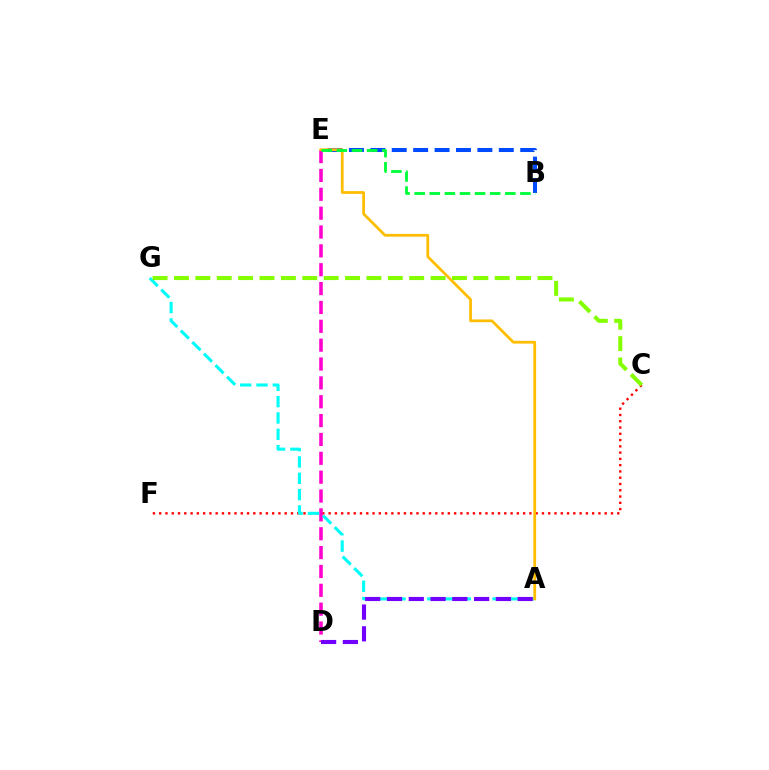{('C', 'F'): [{'color': '#ff0000', 'line_style': 'dotted', 'thickness': 1.7}], ('D', 'E'): [{'color': '#ff00cf', 'line_style': 'dashed', 'thickness': 2.56}], ('A', 'G'): [{'color': '#00fff6', 'line_style': 'dashed', 'thickness': 2.22}], ('B', 'E'): [{'color': '#004bff', 'line_style': 'dashed', 'thickness': 2.91}, {'color': '#00ff39', 'line_style': 'dashed', 'thickness': 2.05}], ('A', 'D'): [{'color': '#7200ff', 'line_style': 'dashed', 'thickness': 2.96}], ('A', 'E'): [{'color': '#ffbd00', 'line_style': 'solid', 'thickness': 1.98}], ('C', 'G'): [{'color': '#84ff00', 'line_style': 'dashed', 'thickness': 2.91}]}